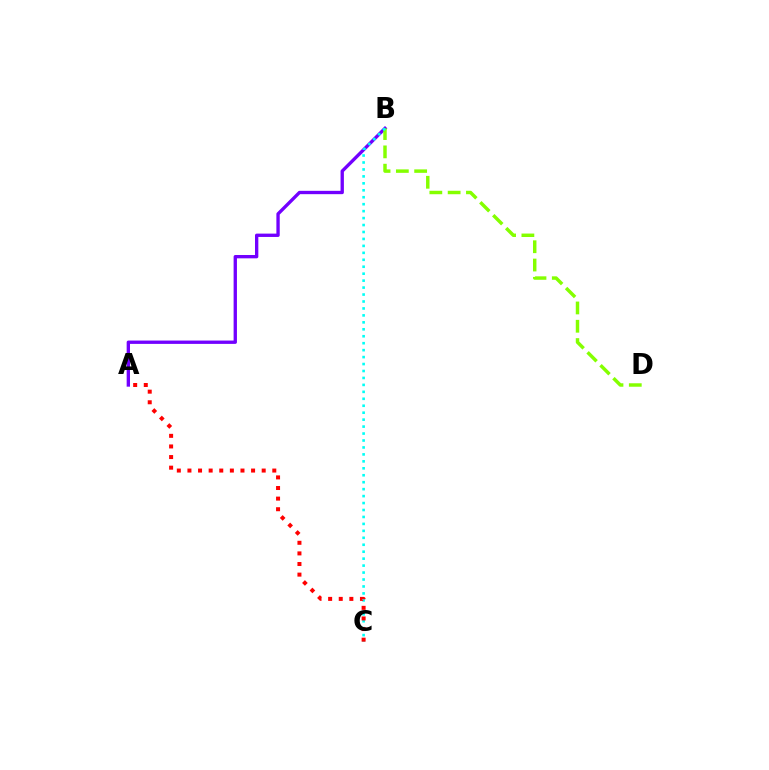{('A', 'B'): [{'color': '#7200ff', 'line_style': 'solid', 'thickness': 2.4}], ('B', 'D'): [{'color': '#84ff00', 'line_style': 'dashed', 'thickness': 2.49}], ('B', 'C'): [{'color': '#00fff6', 'line_style': 'dotted', 'thickness': 1.89}], ('A', 'C'): [{'color': '#ff0000', 'line_style': 'dotted', 'thickness': 2.88}]}